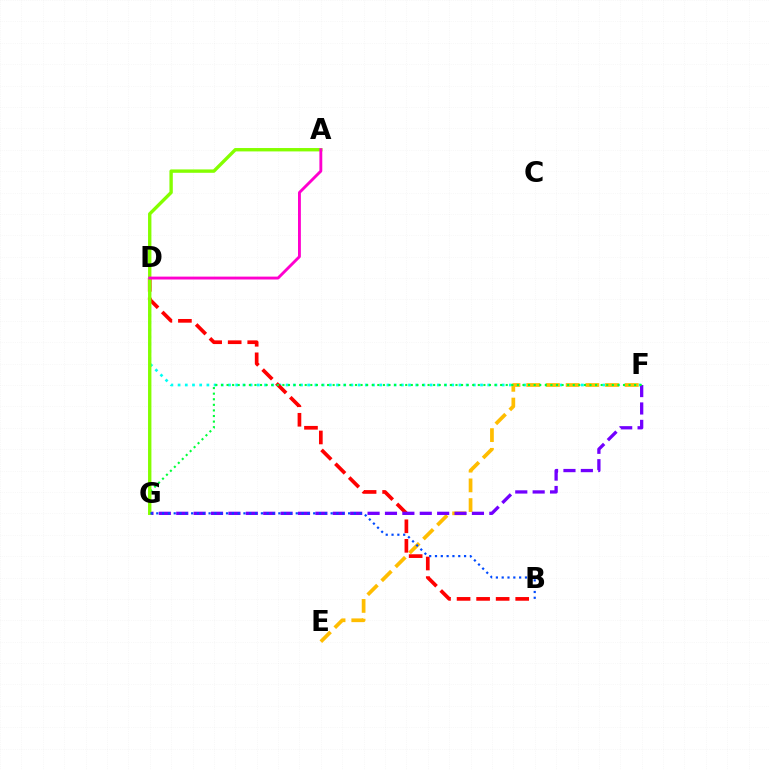{('D', 'F'): [{'color': '#00fff6', 'line_style': 'dotted', 'thickness': 1.96}], ('E', 'F'): [{'color': '#ffbd00', 'line_style': 'dashed', 'thickness': 2.68}], ('B', 'D'): [{'color': '#ff0000', 'line_style': 'dashed', 'thickness': 2.65}], ('F', 'G'): [{'color': '#7200ff', 'line_style': 'dashed', 'thickness': 2.36}, {'color': '#00ff39', 'line_style': 'dotted', 'thickness': 1.52}], ('A', 'G'): [{'color': '#84ff00', 'line_style': 'solid', 'thickness': 2.43}], ('B', 'G'): [{'color': '#004bff', 'line_style': 'dotted', 'thickness': 1.58}], ('A', 'D'): [{'color': '#ff00cf', 'line_style': 'solid', 'thickness': 2.07}]}